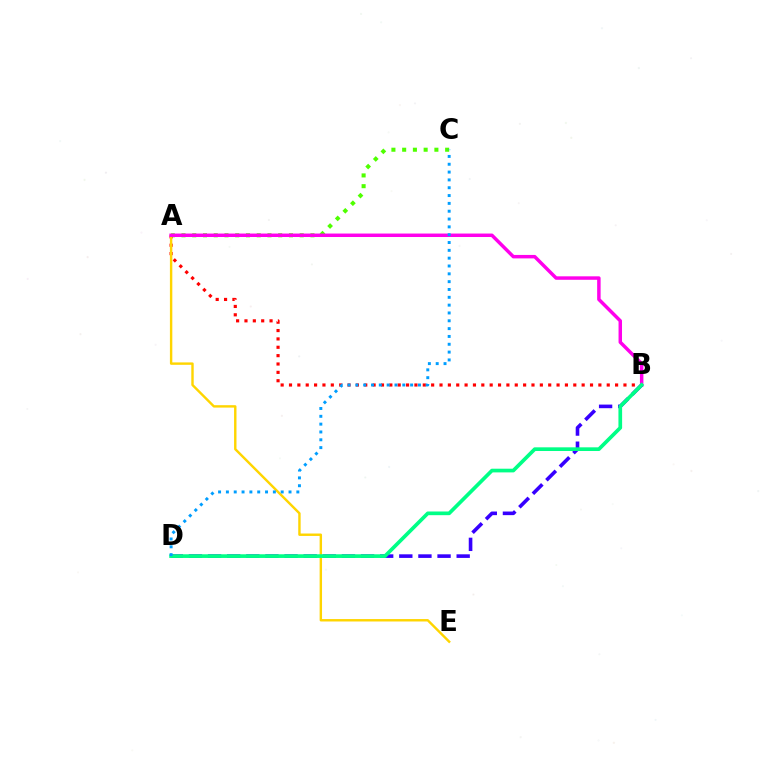{('A', 'B'): [{'color': '#ff0000', 'line_style': 'dotted', 'thickness': 2.27}, {'color': '#ff00ed', 'line_style': 'solid', 'thickness': 2.5}], ('A', 'C'): [{'color': '#4fff00', 'line_style': 'dotted', 'thickness': 2.92}], ('A', 'E'): [{'color': '#ffd500', 'line_style': 'solid', 'thickness': 1.74}], ('B', 'D'): [{'color': '#3700ff', 'line_style': 'dashed', 'thickness': 2.6}, {'color': '#00ff86', 'line_style': 'solid', 'thickness': 2.65}], ('C', 'D'): [{'color': '#009eff', 'line_style': 'dotted', 'thickness': 2.13}]}